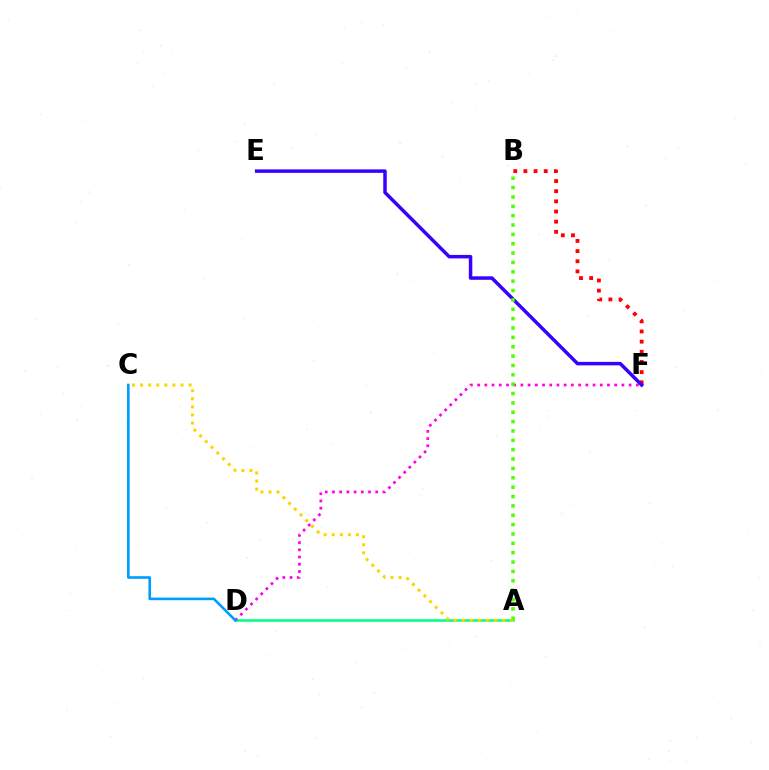{('A', 'D'): [{'color': '#00ff86', 'line_style': 'solid', 'thickness': 1.84}], ('D', 'F'): [{'color': '#ff00ed', 'line_style': 'dotted', 'thickness': 1.96}], ('B', 'F'): [{'color': '#ff0000', 'line_style': 'dotted', 'thickness': 2.76}], ('E', 'F'): [{'color': '#3700ff', 'line_style': 'solid', 'thickness': 2.51}], ('C', 'D'): [{'color': '#009eff', 'line_style': 'solid', 'thickness': 1.89}], ('A', 'C'): [{'color': '#ffd500', 'line_style': 'dotted', 'thickness': 2.2}], ('A', 'B'): [{'color': '#4fff00', 'line_style': 'dotted', 'thickness': 2.54}]}